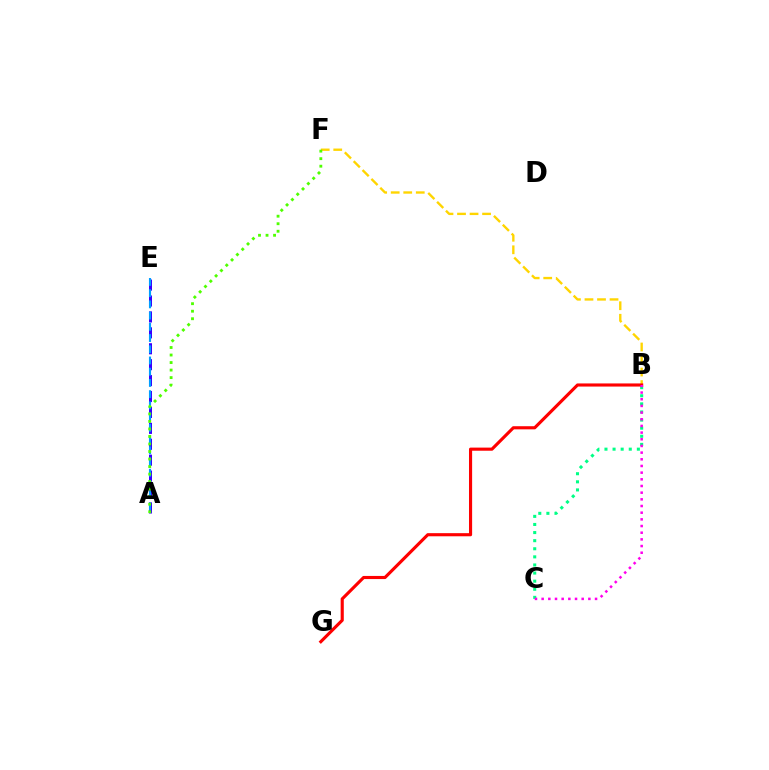{('B', 'C'): [{'color': '#00ff86', 'line_style': 'dotted', 'thickness': 2.2}, {'color': '#ff00ed', 'line_style': 'dotted', 'thickness': 1.81}], ('A', 'E'): [{'color': '#3700ff', 'line_style': 'dashed', 'thickness': 2.16}, {'color': '#009eff', 'line_style': 'dashed', 'thickness': 1.52}], ('B', 'F'): [{'color': '#ffd500', 'line_style': 'dashed', 'thickness': 1.7}], ('B', 'G'): [{'color': '#ff0000', 'line_style': 'solid', 'thickness': 2.25}], ('A', 'F'): [{'color': '#4fff00', 'line_style': 'dotted', 'thickness': 2.04}]}